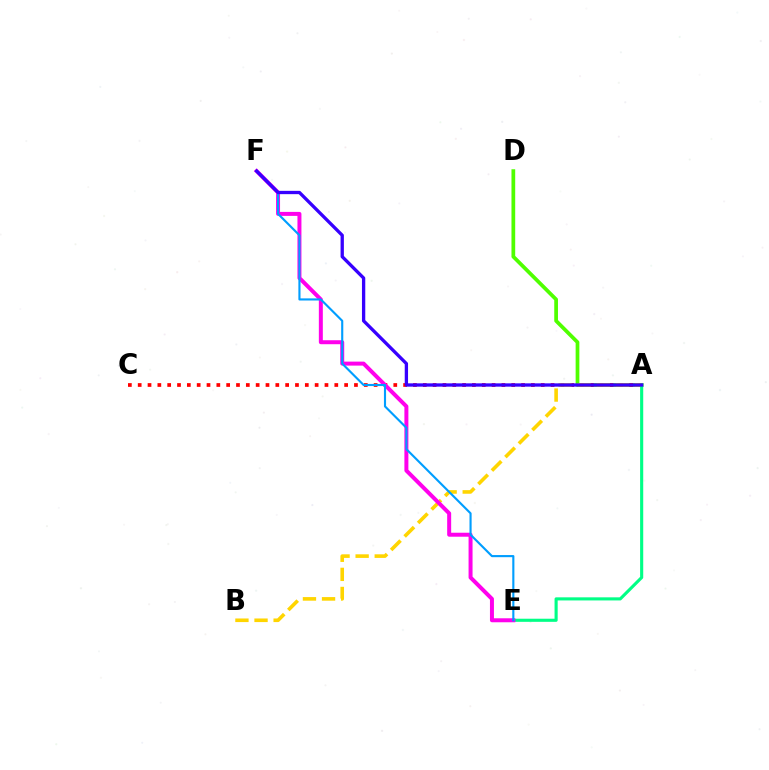{('A', 'D'): [{'color': '#4fff00', 'line_style': 'solid', 'thickness': 2.69}], ('A', 'C'): [{'color': '#ff0000', 'line_style': 'dotted', 'thickness': 2.67}], ('A', 'B'): [{'color': '#ffd500', 'line_style': 'dashed', 'thickness': 2.59}], ('A', 'E'): [{'color': '#00ff86', 'line_style': 'solid', 'thickness': 2.24}], ('E', 'F'): [{'color': '#ff00ed', 'line_style': 'solid', 'thickness': 2.87}, {'color': '#009eff', 'line_style': 'solid', 'thickness': 1.53}], ('A', 'F'): [{'color': '#3700ff', 'line_style': 'solid', 'thickness': 2.38}]}